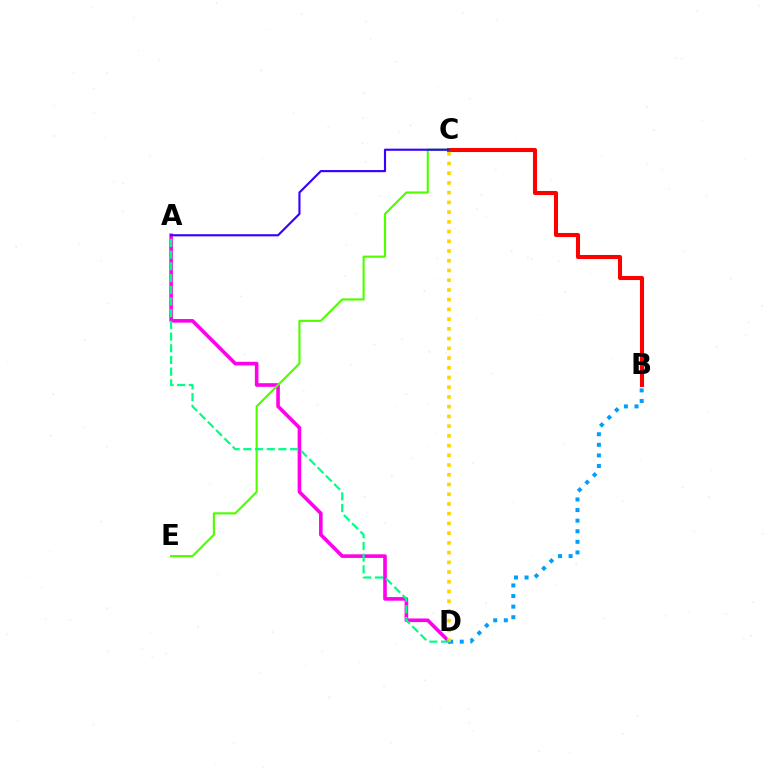{('B', 'C'): [{'color': '#ff0000', 'line_style': 'solid', 'thickness': 2.93}], ('A', 'D'): [{'color': '#ff00ed', 'line_style': 'solid', 'thickness': 2.6}, {'color': '#00ff86', 'line_style': 'dashed', 'thickness': 1.59}], ('C', 'E'): [{'color': '#4fff00', 'line_style': 'solid', 'thickness': 1.55}], ('B', 'D'): [{'color': '#009eff', 'line_style': 'dotted', 'thickness': 2.88}], ('C', 'D'): [{'color': '#ffd500', 'line_style': 'dotted', 'thickness': 2.64}], ('A', 'C'): [{'color': '#3700ff', 'line_style': 'solid', 'thickness': 1.54}]}